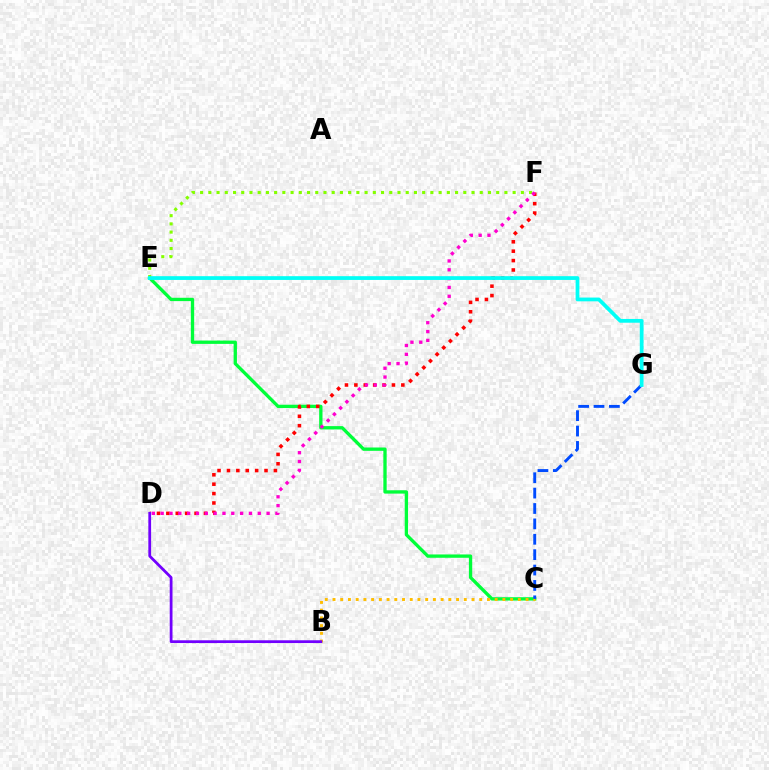{('C', 'E'): [{'color': '#00ff39', 'line_style': 'solid', 'thickness': 2.39}], ('D', 'F'): [{'color': '#ff0000', 'line_style': 'dotted', 'thickness': 2.55}, {'color': '#ff00cf', 'line_style': 'dotted', 'thickness': 2.4}], ('B', 'C'): [{'color': '#ffbd00', 'line_style': 'dotted', 'thickness': 2.1}], ('E', 'F'): [{'color': '#84ff00', 'line_style': 'dotted', 'thickness': 2.23}], ('C', 'G'): [{'color': '#004bff', 'line_style': 'dashed', 'thickness': 2.09}], ('E', 'G'): [{'color': '#00fff6', 'line_style': 'solid', 'thickness': 2.71}], ('B', 'D'): [{'color': '#7200ff', 'line_style': 'solid', 'thickness': 1.99}]}